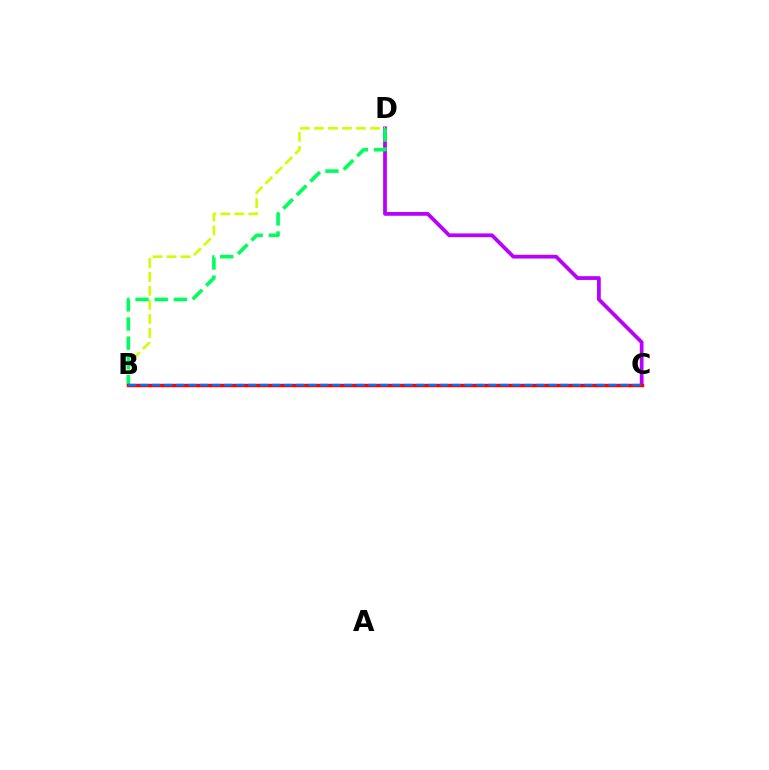{('C', 'D'): [{'color': '#b900ff', 'line_style': 'solid', 'thickness': 2.7}], ('B', 'D'): [{'color': '#d1ff00', 'line_style': 'dashed', 'thickness': 1.9}, {'color': '#00ff5c', 'line_style': 'dashed', 'thickness': 2.6}], ('B', 'C'): [{'color': '#ff0000', 'line_style': 'solid', 'thickness': 2.46}, {'color': '#0074ff', 'line_style': 'dashed', 'thickness': 1.63}]}